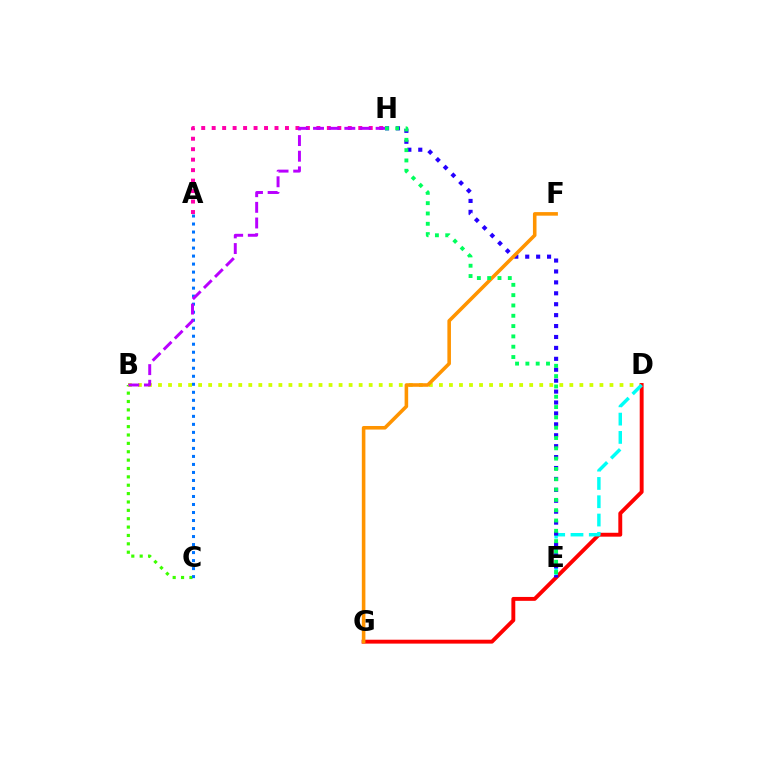{('A', 'H'): [{'color': '#ff00ac', 'line_style': 'dotted', 'thickness': 2.84}], ('B', 'C'): [{'color': '#3dff00', 'line_style': 'dotted', 'thickness': 2.27}], ('A', 'C'): [{'color': '#0074ff', 'line_style': 'dotted', 'thickness': 2.18}], ('B', 'D'): [{'color': '#d1ff00', 'line_style': 'dotted', 'thickness': 2.73}], ('B', 'H'): [{'color': '#b900ff', 'line_style': 'dashed', 'thickness': 2.13}], ('D', 'G'): [{'color': '#ff0000', 'line_style': 'solid', 'thickness': 2.8}], ('D', 'E'): [{'color': '#00fff6', 'line_style': 'dashed', 'thickness': 2.49}], ('E', 'H'): [{'color': '#2500ff', 'line_style': 'dotted', 'thickness': 2.97}, {'color': '#00ff5c', 'line_style': 'dotted', 'thickness': 2.8}], ('F', 'G'): [{'color': '#ff9400', 'line_style': 'solid', 'thickness': 2.57}]}